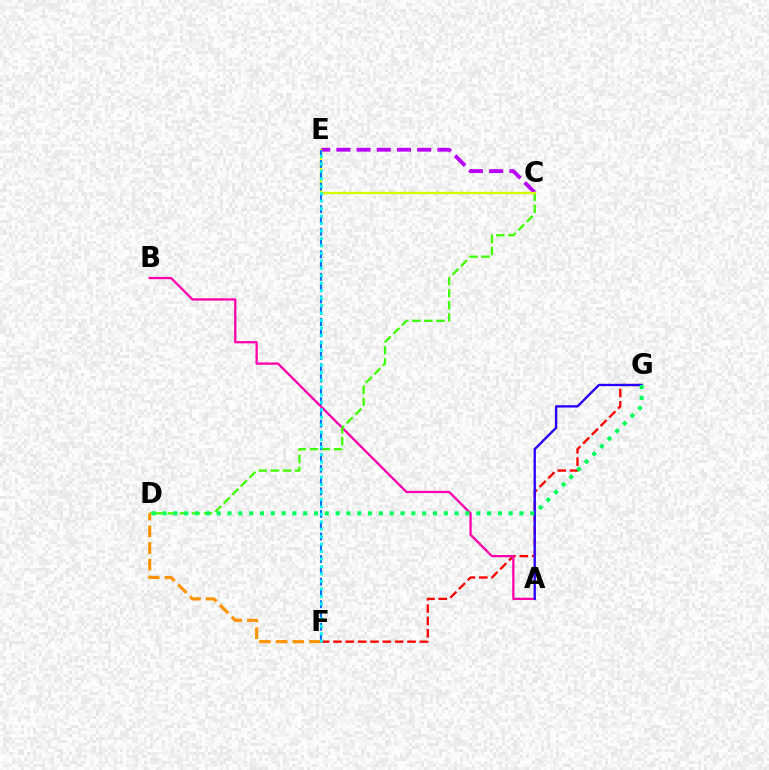{('F', 'G'): [{'color': '#ff0000', 'line_style': 'dashed', 'thickness': 1.68}], ('A', 'B'): [{'color': '#ff00ac', 'line_style': 'solid', 'thickness': 1.65}], ('C', 'D'): [{'color': '#3dff00', 'line_style': 'dashed', 'thickness': 1.64}], ('D', 'F'): [{'color': '#ff9400', 'line_style': 'dashed', 'thickness': 2.27}], ('A', 'G'): [{'color': '#2500ff', 'line_style': 'solid', 'thickness': 1.67}], ('C', 'E'): [{'color': '#b900ff', 'line_style': 'dashed', 'thickness': 2.74}, {'color': '#d1ff00', 'line_style': 'solid', 'thickness': 1.7}], ('D', 'G'): [{'color': '#00ff5c', 'line_style': 'dotted', 'thickness': 2.94}], ('E', 'F'): [{'color': '#0074ff', 'line_style': 'dashed', 'thickness': 1.53}, {'color': '#00fff6', 'line_style': 'dotted', 'thickness': 2.03}]}